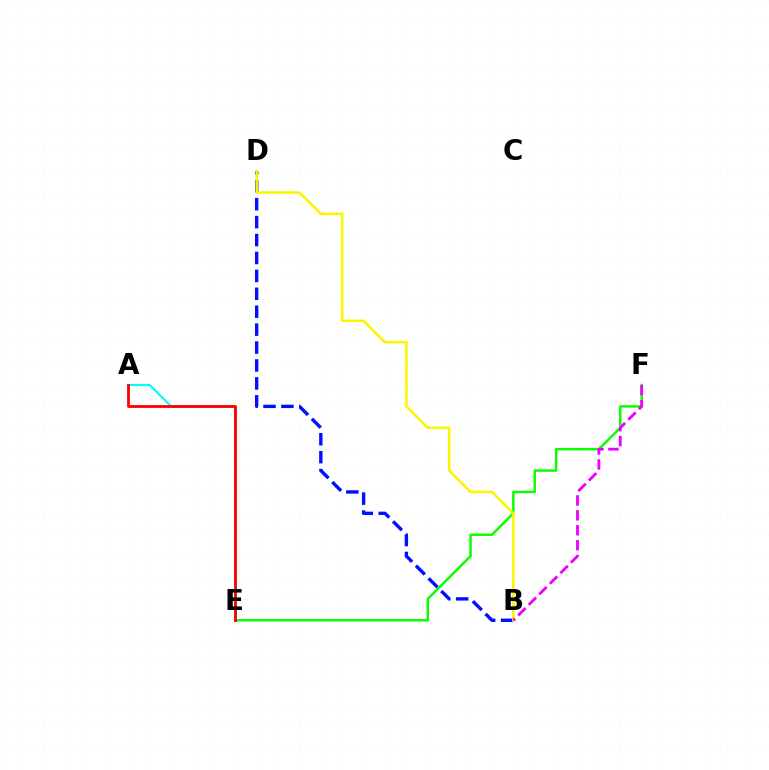{('A', 'E'): [{'color': '#00fff6', 'line_style': 'solid', 'thickness': 1.54}, {'color': '#ff0000', 'line_style': 'solid', 'thickness': 2.03}], ('E', 'F'): [{'color': '#08ff00', 'line_style': 'solid', 'thickness': 1.77}], ('B', 'D'): [{'color': '#0010ff', 'line_style': 'dashed', 'thickness': 2.43}, {'color': '#fcf500', 'line_style': 'solid', 'thickness': 1.83}], ('B', 'F'): [{'color': '#ee00ff', 'line_style': 'dashed', 'thickness': 2.03}]}